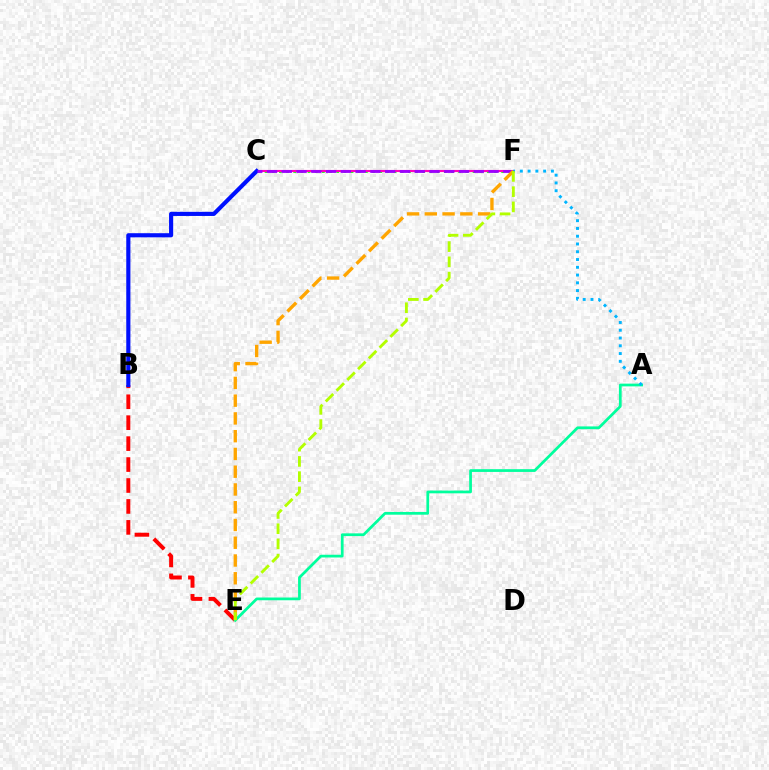{('C', 'F'): [{'color': '#08ff00', 'line_style': 'dotted', 'thickness': 1.95}, {'color': '#ff00bd', 'line_style': 'solid', 'thickness': 1.53}, {'color': '#9b00ff', 'line_style': 'dashed', 'thickness': 2.01}], ('B', 'E'): [{'color': '#ff0000', 'line_style': 'dashed', 'thickness': 2.84}], ('B', 'C'): [{'color': '#0010ff', 'line_style': 'solid', 'thickness': 2.98}], ('A', 'E'): [{'color': '#00ff9d', 'line_style': 'solid', 'thickness': 1.97}], ('A', 'F'): [{'color': '#00b5ff', 'line_style': 'dotted', 'thickness': 2.11}], ('E', 'F'): [{'color': '#ffa500', 'line_style': 'dashed', 'thickness': 2.41}, {'color': '#b3ff00', 'line_style': 'dashed', 'thickness': 2.07}]}